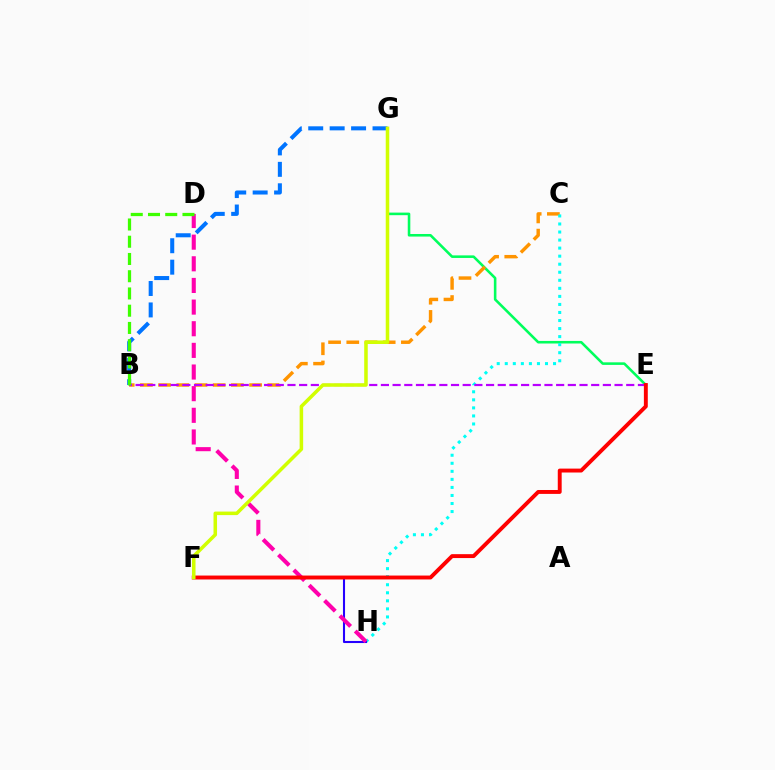{('E', 'G'): [{'color': '#00ff5c', 'line_style': 'solid', 'thickness': 1.85}], ('B', 'C'): [{'color': '#ff9400', 'line_style': 'dashed', 'thickness': 2.47}], ('B', 'G'): [{'color': '#0074ff', 'line_style': 'dashed', 'thickness': 2.91}], ('C', 'H'): [{'color': '#00fff6', 'line_style': 'dotted', 'thickness': 2.19}], ('F', 'H'): [{'color': '#2500ff', 'line_style': 'solid', 'thickness': 1.5}], ('B', 'E'): [{'color': '#b900ff', 'line_style': 'dashed', 'thickness': 1.59}], ('D', 'H'): [{'color': '#ff00ac', 'line_style': 'dashed', 'thickness': 2.94}], ('E', 'F'): [{'color': '#ff0000', 'line_style': 'solid', 'thickness': 2.81}], ('F', 'G'): [{'color': '#d1ff00', 'line_style': 'solid', 'thickness': 2.54}], ('B', 'D'): [{'color': '#3dff00', 'line_style': 'dashed', 'thickness': 2.34}]}